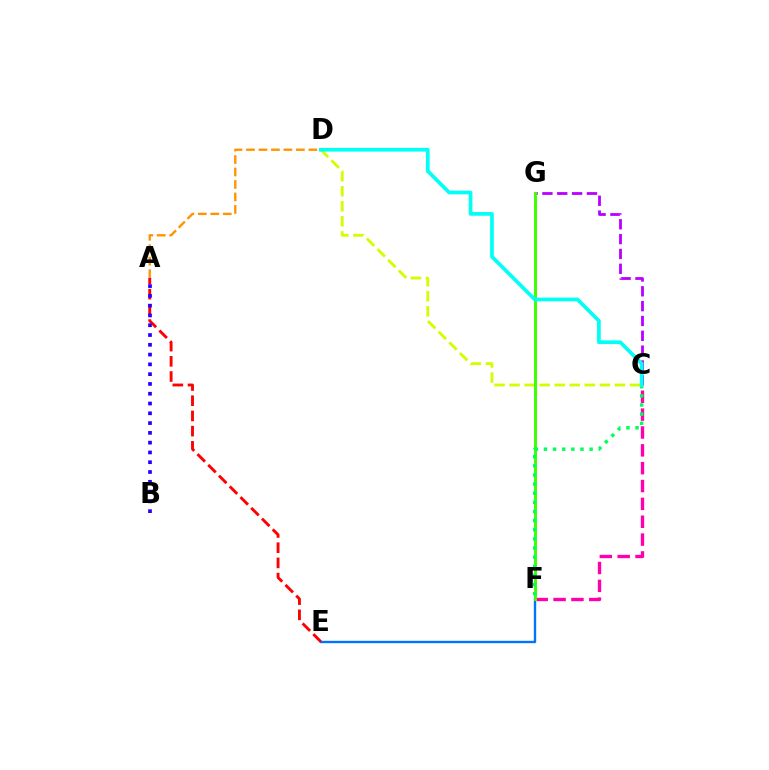{('E', 'F'): [{'color': '#0074ff', 'line_style': 'solid', 'thickness': 1.72}], ('C', 'F'): [{'color': '#ff00ac', 'line_style': 'dashed', 'thickness': 2.43}, {'color': '#00ff5c', 'line_style': 'dotted', 'thickness': 2.48}], ('A', 'E'): [{'color': '#ff0000', 'line_style': 'dashed', 'thickness': 2.06}], ('C', 'G'): [{'color': '#b900ff', 'line_style': 'dashed', 'thickness': 2.02}], ('C', 'D'): [{'color': '#d1ff00', 'line_style': 'dashed', 'thickness': 2.04}, {'color': '#00fff6', 'line_style': 'solid', 'thickness': 2.66}], ('F', 'G'): [{'color': '#3dff00', 'line_style': 'solid', 'thickness': 2.13}], ('A', 'D'): [{'color': '#ff9400', 'line_style': 'dashed', 'thickness': 1.7}], ('A', 'B'): [{'color': '#2500ff', 'line_style': 'dotted', 'thickness': 2.66}]}